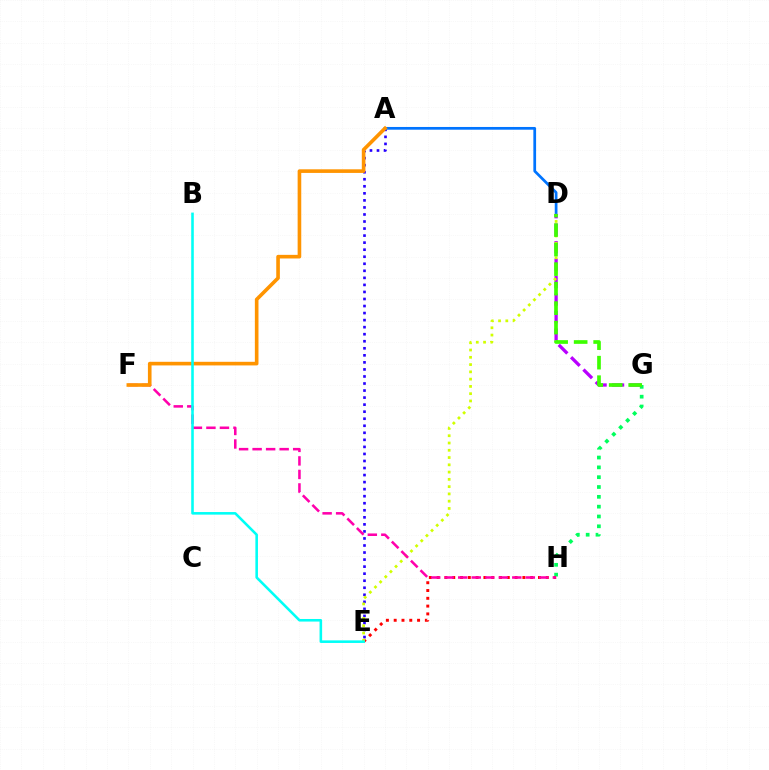{('G', 'H'): [{'color': '#00ff5c', 'line_style': 'dotted', 'thickness': 2.67}], ('A', 'E'): [{'color': '#2500ff', 'line_style': 'dotted', 'thickness': 1.91}], ('A', 'D'): [{'color': '#0074ff', 'line_style': 'solid', 'thickness': 1.97}], ('E', 'H'): [{'color': '#ff0000', 'line_style': 'dotted', 'thickness': 2.12}], ('D', 'G'): [{'color': '#b900ff', 'line_style': 'dashed', 'thickness': 2.37}, {'color': '#3dff00', 'line_style': 'dashed', 'thickness': 2.65}], ('D', 'E'): [{'color': '#d1ff00', 'line_style': 'dotted', 'thickness': 1.98}], ('F', 'H'): [{'color': '#ff00ac', 'line_style': 'dashed', 'thickness': 1.84}], ('A', 'F'): [{'color': '#ff9400', 'line_style': 'solid', 'thickness': 2.61}], ('B', 'E'): [{'color': '#00fff6', 'line_style': 'solid', 'thickness': 1.86}]}